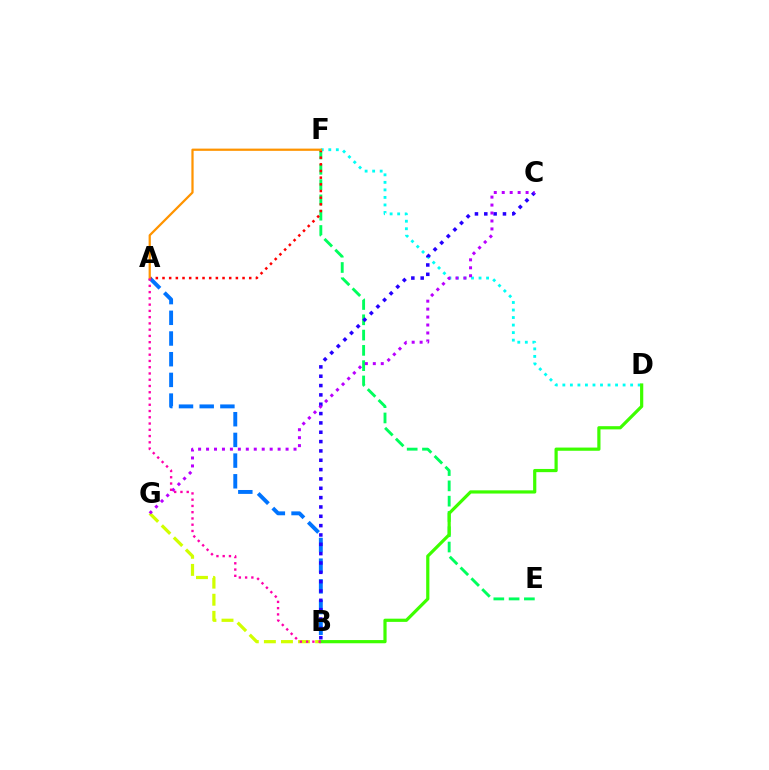{('E', 'F'): [{'color': '#00ff5c', 'line_style': 'dashed', 'thickness': 2.08}], ('D', 'F'): [{'color': '#00fff6', 'line_style': 'dotted', 'thickness': 2.05}], ('A', 'B'): [{'color': '#0074ff', 'line_style': 'dashed', 'thickness': 2.81}, {'color': '#ff00ac', 'line_style': 'dotted', 'thickness': 1.7}], ('B', 'G'): [{'color': '#d1ff00', 'line_style': 'dashed', 'thickness': 2.32}], ('B', 'D'): [{'color': '#3dff00', 'line_style': 'solid', 'thickness': 2.3}], ('A', 'F'): [{'color': '#ff0000', 'line_style': 'dotted', 'thickness': 1.81}, {'color': '#ff9400', 'line_style': 'solid', 'thickness': 1.61}], ('B', 'C'): [{'color': '#2500ff', 'line_style': 'dotted', 'thickness': 2.54}], ('C', 'G'): [{'color': '#b900ff', 'line_style': 'dotted', 'thickness': 2.16}]}